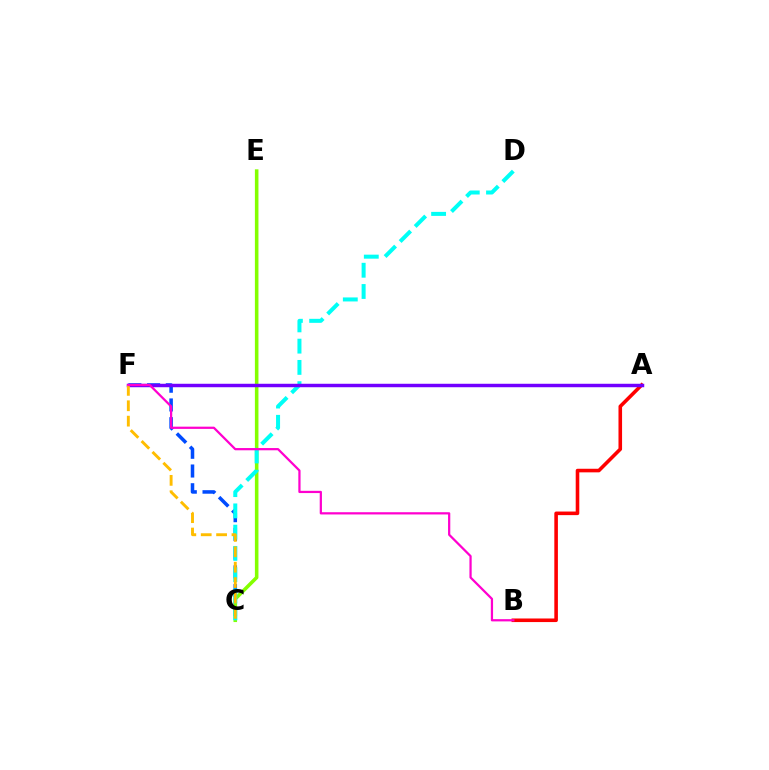{('A', 'F'): [{'color': '#00ff39', 'line_style': 'solid', 'thickness': 1.9}, {'color': '#7200ff', 'line_style': 'solid', 'thickness': 2.49}], ('C', 'F'): [{'color': '#004bff', 'line_style': 'dashed', 'thickness': 2.54}, {'color': '#ffbd00', 'line_style': 'dashed', 'thickness': 2.09}], ('C', 'E'): [{'color': '#84ff00', 'line_style': 'solid', 'thickness': 2.57}], ('A', 'B'): [{'color': '#ff0000', 'line_style': 'solid', 'thickness': 2.58}], ('C', 'D'): [{'color': '#00fff6', 'line_style': 'dashed', 'thickness': 2.89}], ('B', 'F'): [{'color': '#ff00cf', 'line_style': 'solid', 'thickness': 1.61}]}